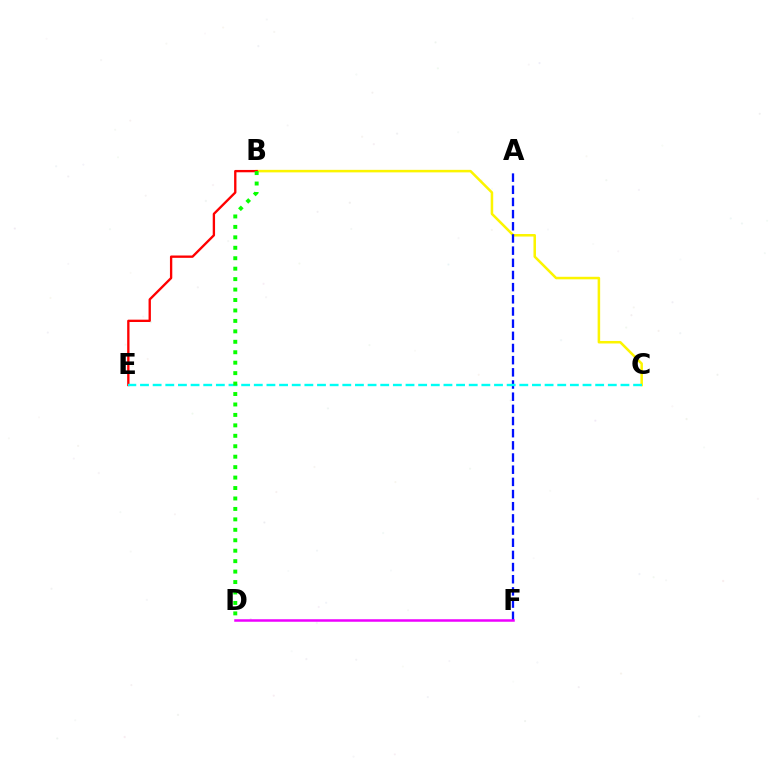{('B', 'C'): [{'color': '#fcf500', 'line_style': 'solid', 'thickness': 1.82}], ('A', 'F'): [{'color': '#0010ff', 'line_style': 'dashed', 'thickness': 1.65}], ('D', 'F'): [{'color': '#ee00ff', 'line_style': 'solid', 'thickness': 1.8}], ('B', 'E'): [{'color': '#ff0000', 'line_style': 'solid', 'thickness': 1.69}], ('C', 'E'): [{'color': '#00fff6', 'line_style': 'dashed', 'thickness': 1.72}], ('B', 'D'): [{'color': '#08ff00', 'line_style': 'dotted', 'thickness': 2.84}]}